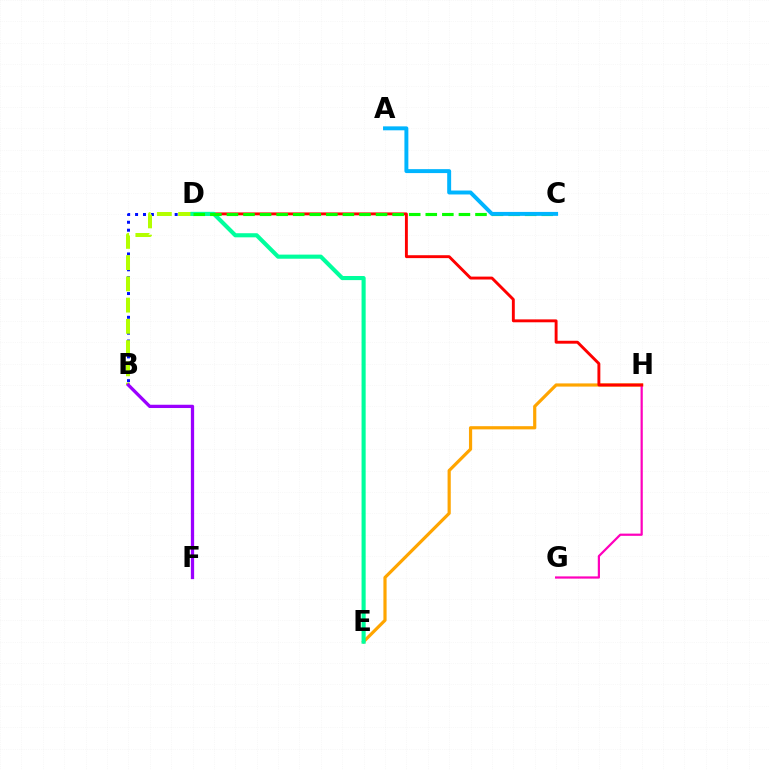{('E', 'H'): [{'color': '#ffa500', 'line_style': 'solid', 'thickness': 2.3}], ('G', 'H'): [{'color': '#ff00bd', 'line_style': 'solid', 'thickness': 1.6}], ('B', 'D'): [{'color': '#0010ff', 'line_style': 'dotted', 'thickness': 2.15}, {'color': '#b3ff00', 'line_style': 'dashed', 'thickness': 2.89}], ('D', 'H'): [{'color': '#ff0000', 'line_style': 'solid', 'thickness': 2.09}], ('B', 'F'): [{'color': '#9b00ff', 'line_style': 'solid', 'thickness': 2.36}], ('D', 'E'): [{'color': '#00ff9d', 'line_style': 'solid', 'thickness': 2.96}], ('C', 'D'): [{'color': '#08ff00', 'line_style': 'dashed', 'thickness': 2.25}], ('A', 'C'): [{'color': '#00b5ff', 'line_style': 'solid', 'thickness': 2.84}]}